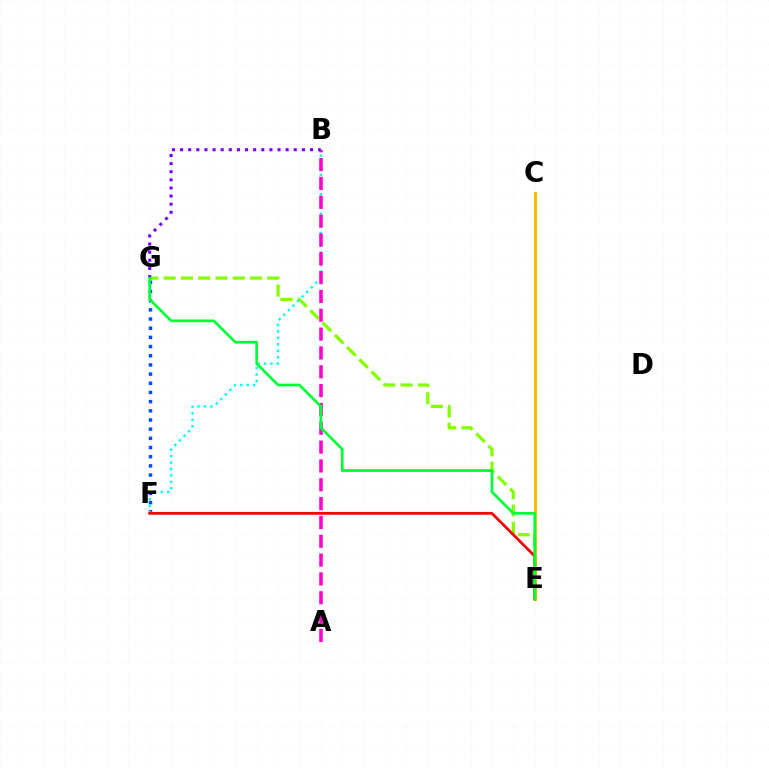{('C', 'E'): [{'color': '#ffbd00', 'line_style': 'solid', 'thickness': 2.22}], ('E', 'G'): [{'color': '#84ff00', 'line_style': 'dashed', 'thickness': 2.35}, {'color': '#00ff39', 'line_style': 'solid', 'thickness': 1.96}], ('F', 'G'): [{'color': '#004bff', 'line_style': 'dotted', 'thickness': 2.49}], ('B', 'F'): [{'color': '#00fff6', 'line_style': 'dotted', 'thickness': 1.75}], ('E', 'F'): [{'color': '#ff0000', 'line_style': 'solid', 'thickness': 2.01}], ('A', 'B'): [{'color': '#ff00cf', 'line_style': 'dashed', 'thickness': 2.56}], ('B', 'G'): [{'color': '#7200ff', 'line_style': 'dotted', 'thickness': 2.21}]}